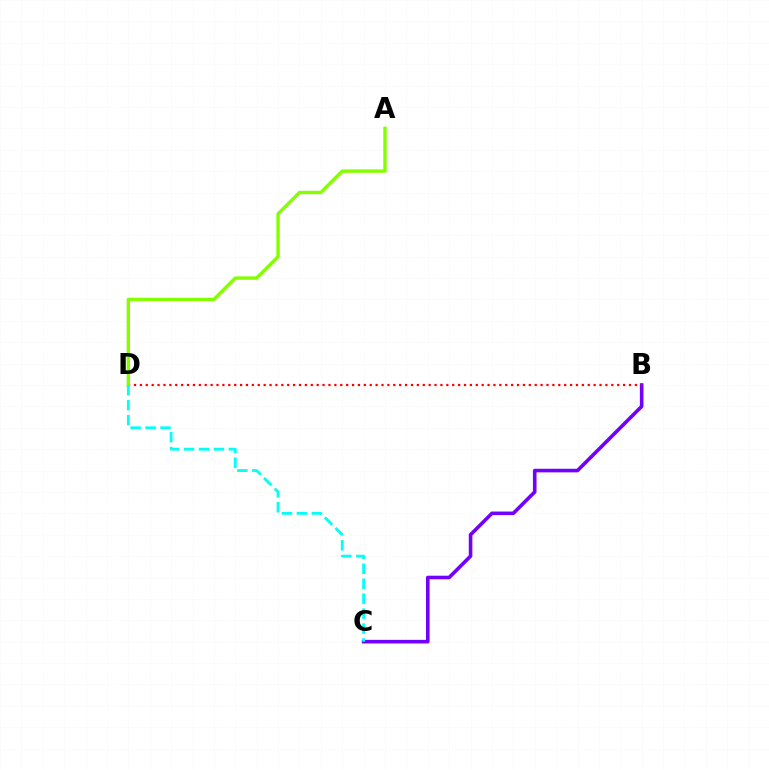{('B', 'C'): [{'color': '#7200ff', 'line_style': 'solid', 'thickness': 2.59}], ('B', 'D'): [{'color': '#ff0000', 'line_style': 'dotted', 'thickness': 1.6}], ('A', 'D'): [{'color': '#84ff00', 'line_style': 'solid', 'thickness': 2.44}], ('C', 'D'): [{'color': '#00fff6', 'line_style': 'dashed', 'thickness': 2.03}]}